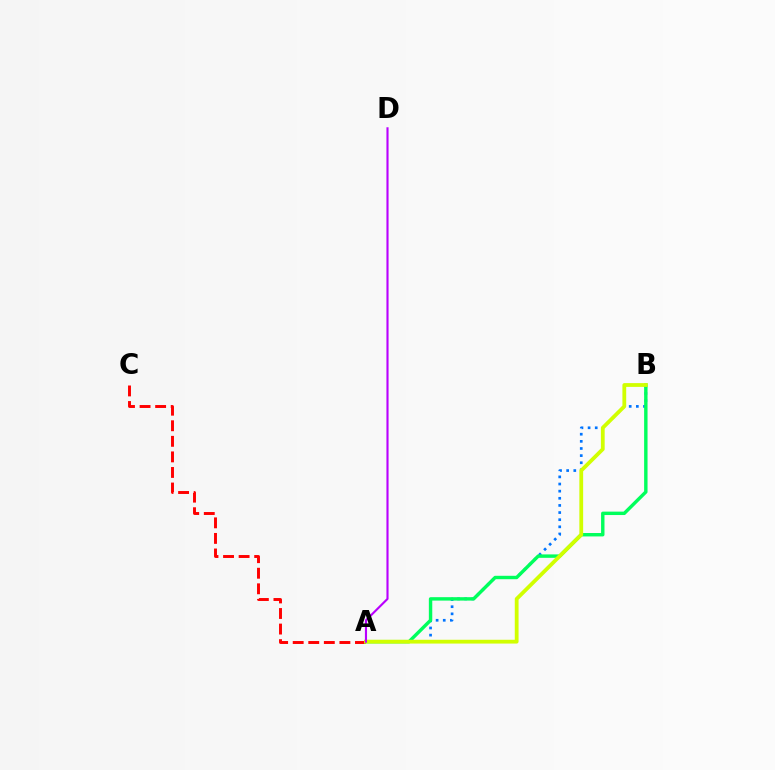{('A', 'C'): [{'color': '#ff0000', 'line_style': 'dashed', 'thickness': 2.11}], ('A', 'B'): [{'color': '#0074ff', 'line_style': 'dotted', 'thickness': 1.94}, {'color': '#00ff5c', 'line_style': 'solid', 'thickness': 2.46}, {'color': '#d1ff00', 'line_style': 'solid', 'thickness': 2.73}], ('A', 'D'): [{'color': '#b900ff', 'line_style': 'solid', 'thickness': 1.53}]}